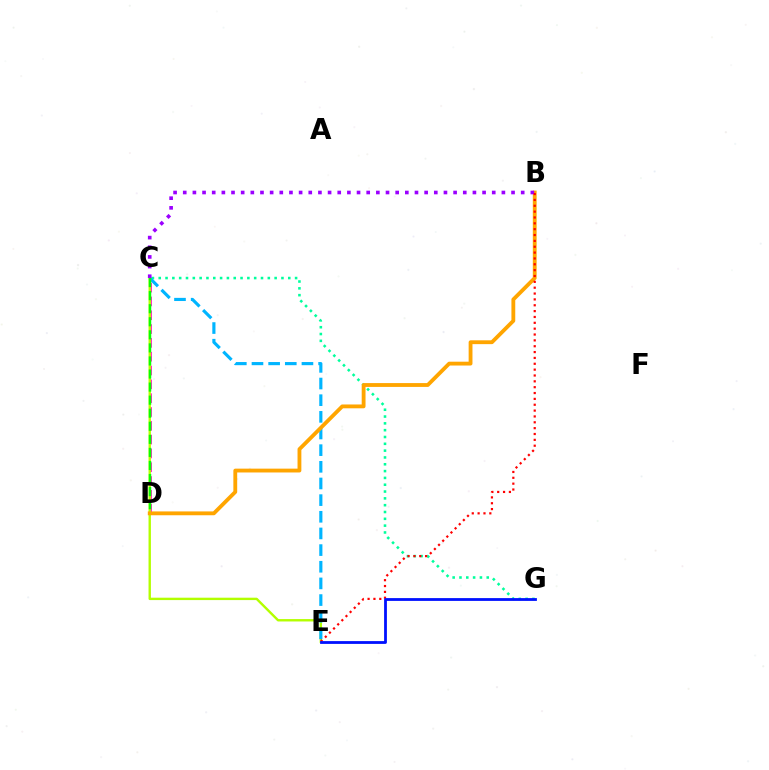{('C', 'G'): [{'color': '#00ff9d', 'line_style': 'dotted', 'thickness': 1.85}], ('C', 'D'): [{'color': '#ff00bd', 'line_style': 'dashed', 'thickness': 1.88}, {'color': '#08ff00', 'line_style': 'dashed', 'thickness': 1.77}], ('C', 'E'): [{'color': '#b3ff00', 'line_style': 'solid', 'thickness': 1.72}, {'color': '#00b5ff', 'line_style': 'dashed', 'thickness': 2.26}], ('B', 'D'): [{'color': '#ffa500', 'line_style': 'solid', 'thickness': 2.76}], ('B', 'C'): [{'color': '#9b00ff', 'line_style': 'dotted', 'thickness': 2.62}], ('B', 'E'): [{'color': '#ff0000', 'line_style': 'dotted', 'thickness': 1.59}], ('E', 'G'): [{'color': '#0010ff', 'line_style': 'solid', 'thickness': 2.01}]}